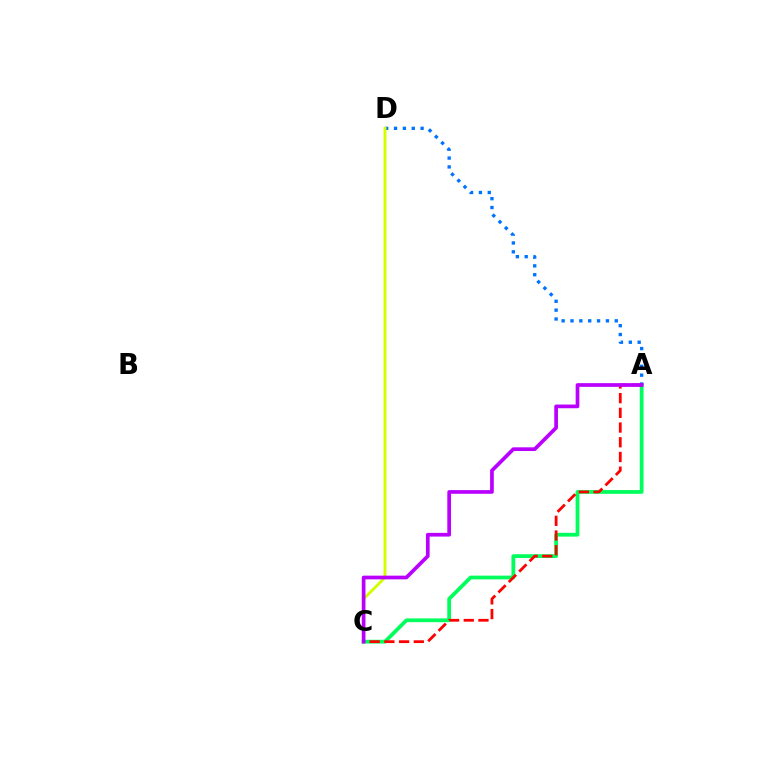{('A', 'C'): [{'color': '#00ff5c', 'line_style': 'solid', 'thickness': 2.71}, {'color': '#ff0000', 'line_style': 'dashed', 'thickness': 2.0}, {'color': '#b900ff', 'line_style': 'solid', 'thickness': 2.66}], ('A', 'D'): [{'color': '#0074ff', 'line_style': 'dotted', 'thickness': 2.41}], ('C', 'D'): [{'color': '#d1ff00', 'line_style': 'solid', 'thickness': 2.09}]}